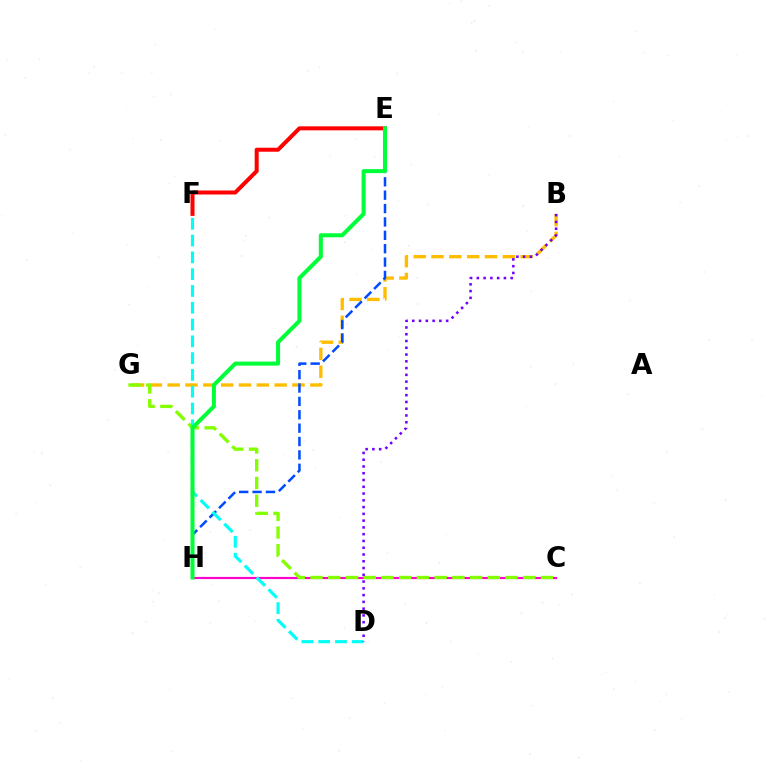{('E', 'F'): [{'color': '#ff0000', 'line_style': 'solid', 'thickness': 2.88}], ('C', 'H'): [{'color': '#ff00cf', 'line_style': 'solid', 'thickness': 1.56}], ('B', 'G'): [{'color': '#ffbd00', 'line_style': 'dashed', 'thickness': 2.42}], ('C', 'G'): [{'color': '#84ff00', 'line_style': 'dashed', 'thickness': 2.41}], ('E', 'H'): [{'color': '#004bff', 'line_style': 'dashed', 'thickness': 1.82}, {'color': '#00ff39', 'line_style': 'solid', 'thickness': 2.9}], ('D', 'F'): [{'color': '#00fff6', 'line_style': 'dashed', 'thickness': 2.28}], ('B', 'D'): [{'color': '#7200ff', 'line_style': 'dotted', 'thickness': 1.84}]}